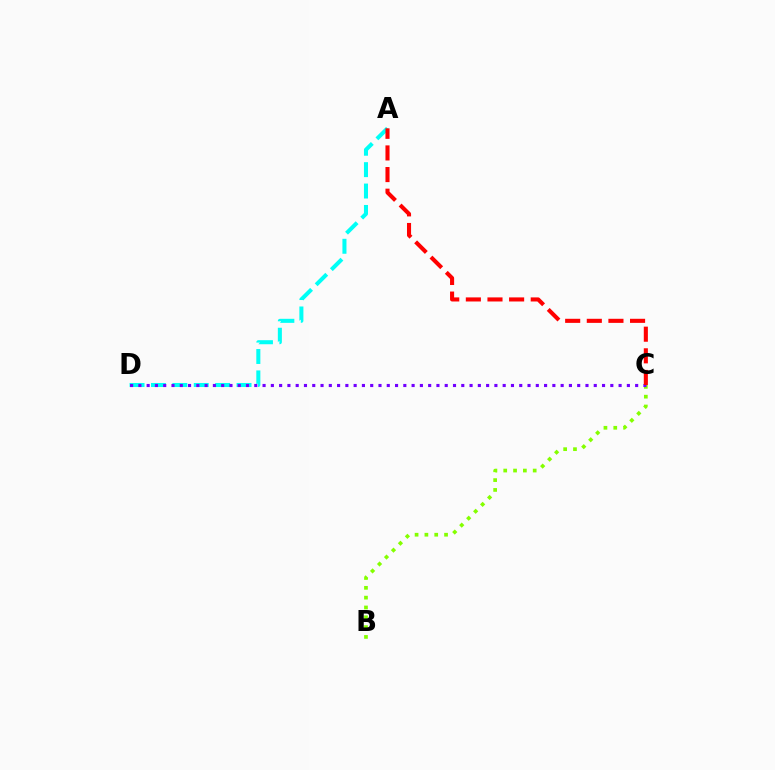{('A', 'D'): [{'color': '#00fff6', 'line_style': 'dashed', 'thickness': 2.91}], ('B', 'C'): [{'color': '#84ff00', 'line_style': 'dotted', 'thickness': 2.67}], ('C', 'D'): [{'color': '#7200ff', 'line_style': 'dotted', 'thickness': 2.25}], ('A', 'C'): [{'color': '#ff0000', 'line_style': 'dashed', 'thickness': 2.94}]}